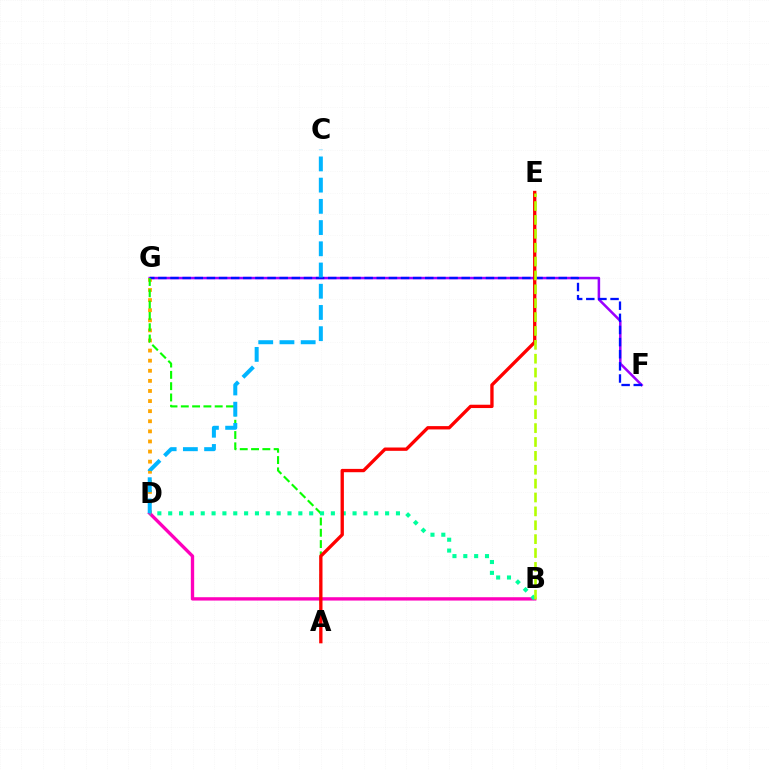{('B', 'D'): [{'color': '#ff00bd', 'line_style': 'solid', 'thickness': 2.41}, {'color': '#00ff9d', 'line_style': 'dotted', 'thickness': 2.95}], ('F', 'G'): [{'color': '#9b00ff', 'line_style': 'solid', 'thickness': 1.82}, {'color': '#0010ff', 'line_style': 'dashed', 'thickness': 1.65}], ('D', 'G'): [{'color': '#ffa500', 'line_style': 'dotted', 'thickness': 2.74}], ('A', 'G'): [{'color': '#08ff00', 'line_style': 'dashed', 'thickness': 1.54}], ('A', 'E'): [{'color': '#ff0000', 'line_style': 'solid', 'thickness': 2.4}], ('C', 'D'): [{'color': '#00b5ff', 'line_style': 'dashed', 'thickness': 2.88}], ('B', 'E'): [{'color': '#b3ff00', 'line_style': 'dashed', 'thickness': 1.89}]}